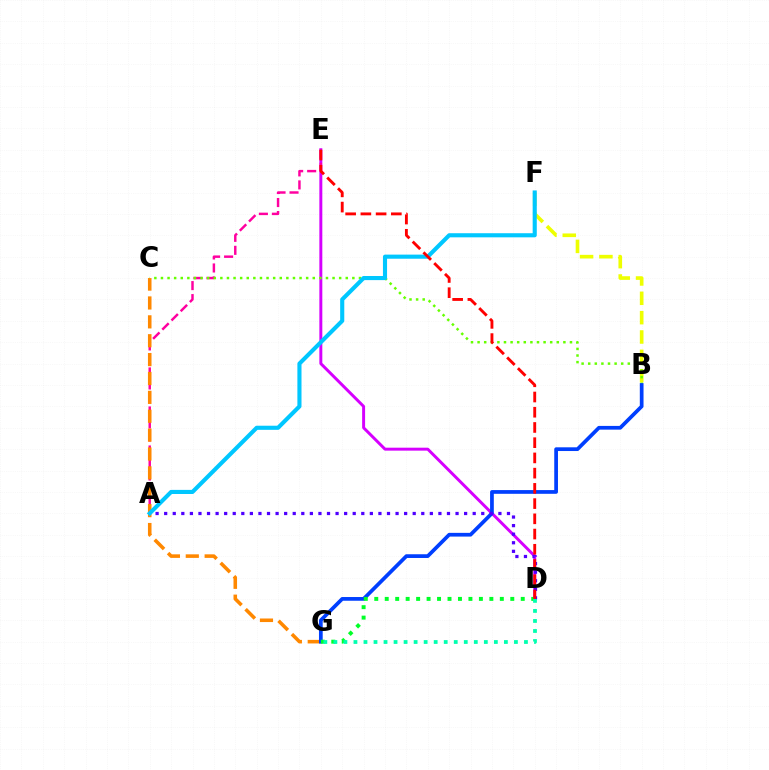{('B', 'F'): [{'color': '#eeff00', 'line_style': 'dashed', 'thickness': 2.63}], ('D', 'E'): [{'color': '#d600ff', 'line_style': 'solid', 'thickness': 2.13}, {'color': '#ff0000', 'line_style': 'dashed', 'thickness': 2.07}], ('A', 'E'): [{'color': '#ff00a0', 'line_style': 'dashed', 'thickness': 1.77}], ('B', 'C'): [{'color': '#66ff00', 'line_style': 'dotted', 'thickness': 1.79}], ('C', 'G'): [{'color': '#ff8800', 'line_style': 'dashed', 'thickness': 2.56}], ('B', 'G'): [{'color': '#003fff', 'line_style': 'solid', 'thickness': 2.68}], ('D', 'G'): [{'color': '#00ff27', 'line_style': 'dotted', 'thickness': 2.84}, {'color': '#00ffaf', 'line_style': 'dotted', 'thickness': 2.73}], ('A', 'F'): [{'color': '#00c7ff', 'line_style': 'solid', 'thickness': 2.96}], ('A', 'D'): [{'color': '#4f00ff', 'line_style': 'dotted', 'thickness': 2.33}]}